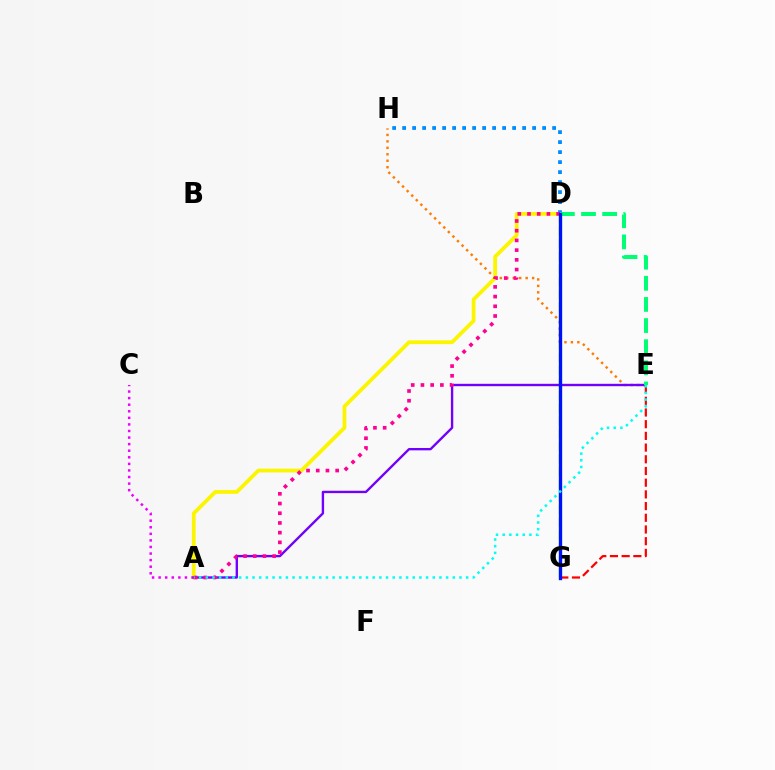{('D', 'G'): [{'color': '#08ff00', 'line_style': 'solid', 'thickness': 2.25}, {'color': '#84ff00', 'line_style': 'dashed', 'thickness': 1.72}, {'color': '#0010ff', 'line_style': 'solid', 'thickness': 2.37}], ('A', 'D'): [{'color': '#fcf500', 'line_style': 'solid', 'thickness': 2.72}, {'color': '#ff0094', 'line_style': 'dotted', 'thickness': 2.64}], ('E', 'H'): [{'color': '#ff7c00', 'line_style': 'dotted', 'thickness': 1.75}], ('A', 'C'): [{'color': '#ee00ff', 'line_style': 'dotted', 'thickness': 1.79}], ('A', 'E'): [{'color': '#7200ff', 'line_style': 'solid', 'thickness': 1.7}, {'color': '#00fff6', 'line_style': 'dotted', 'thickness': 1.81}], ('D', 'H'): [{'color': '#008cff', 'line_style': 'dotted', 'thickness': 2.72}], ('E', 'G'): [{'color': '#ff0000', 'line_style': 'dashed', 'thickness': 1.59}], ('D', 'E'): [{'color': '#00ff74', 'line_style': 'dashed', 'thickness': 2.87}]}